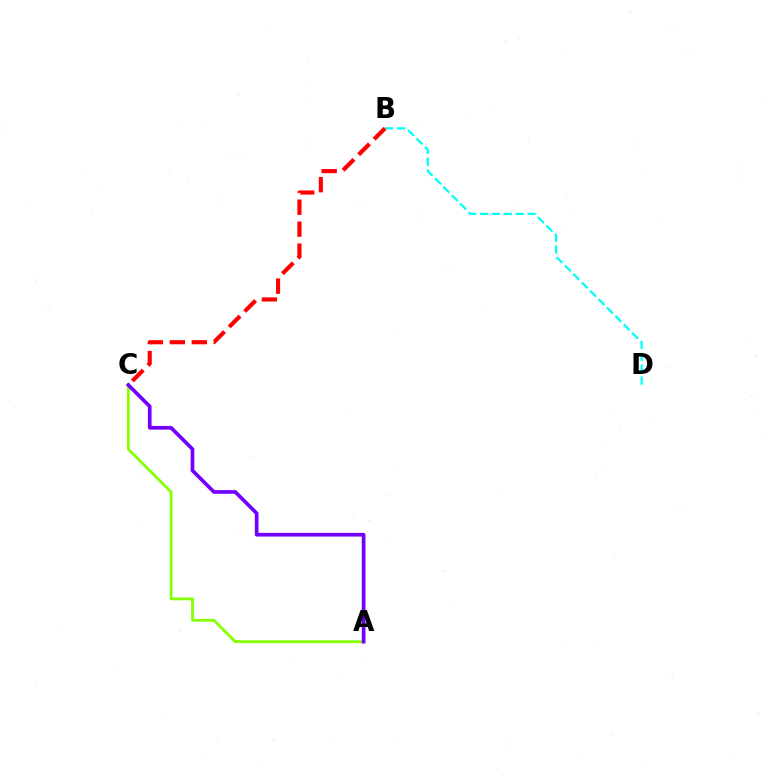{('B', 'D'): [{'color': '#00fff6', 'line_style': 'dashed', 'thickness': 1.62}], ('A', 'C'): [{'color': '#84ff00', 'line_style': 'solid', 'thickness': 2.01}, {'color': '#7200ff', 'line_style': 'solid', 'thickness': 2.65}], ('B', 'C'): [{'color': '#ff0000', 'line_style': 'dashed', 'thickness': 2.98}]}